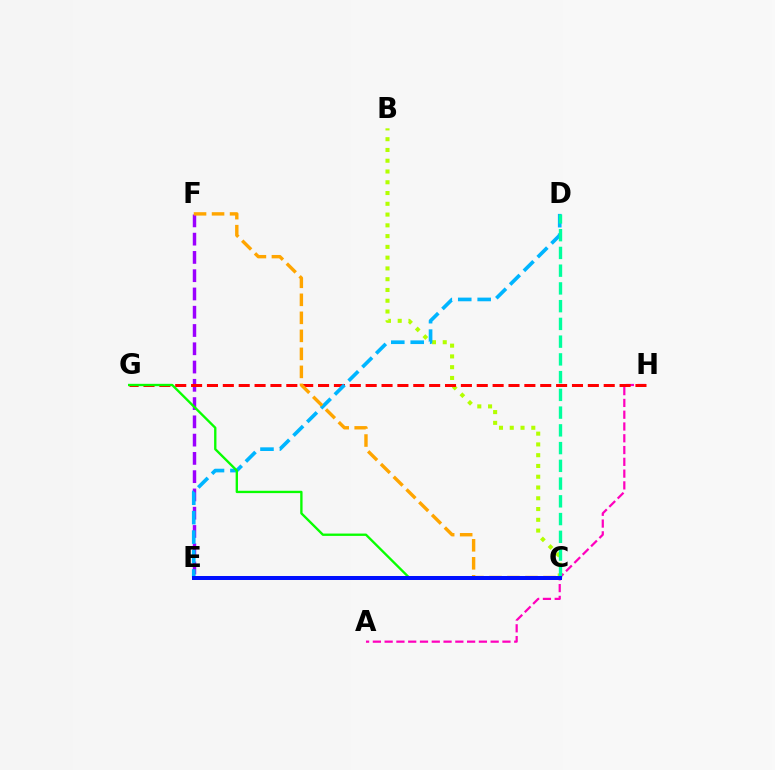{('B', 'C'): [{'color': '#b3ff00', 'line_style': 'dotted', 'thickness': 2.93}], ('A', 'H'): [{'color': '#ff00bd', 'line_style': 'dashed', 'thickness': 1.6}], ('E', 'F'): [{'color': '#9b00ff', 'line_style': 'dashed', 'thickness': 2.48}], ('G', 'H'): [{'color': '#ff0000', 'line_style': 'dashed', 'thickness': 2.16}], ('D', 'E'): [{'color': '#00b5ff', 'line_style': 'dashed', 'thickness': 2.64}], ('C', 'D'): [{'color': '#00ff9d', 'line_style': 'dashed', 'thickness': 2.41}], ('C', 'G'): [{'color': '#08ff00', 'line_style': 'solid', 'thickness': 1.69}], ('C', 'F'): [{'color': '#ffa500', 'line_style': 'dashed', 'thickness': 2.45}], ('C', 'E'): [{'color': '#0010ff', 'line_style': 'solid', 'thickness': 2.88}]}